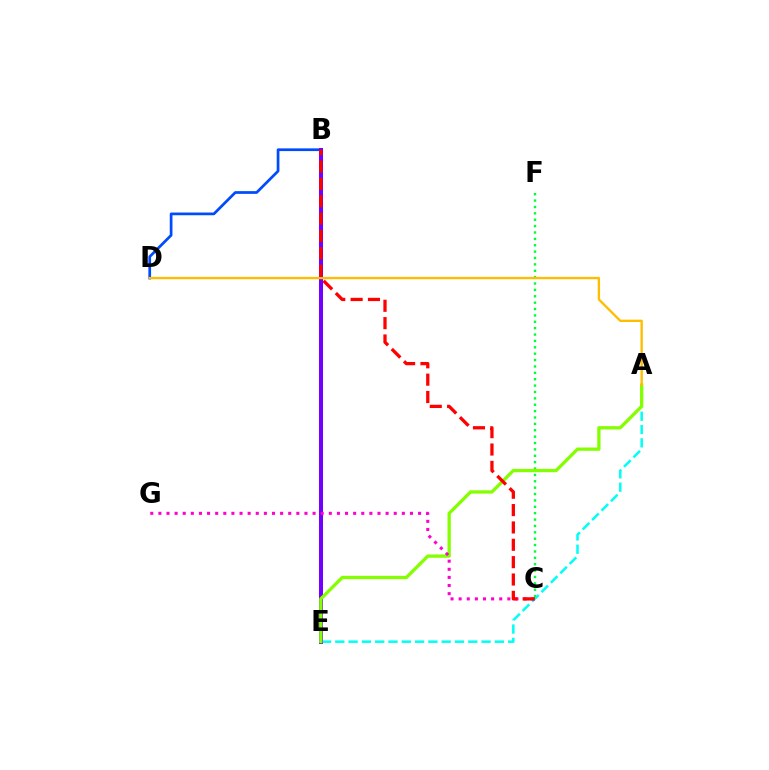{('A', 'E'): [{'color': '#00fff6', 'line_style': 'dashed', 'thickness': 1.81}, {'color': '#84ff00', 'line_style': 'solid', 'thickness': 2.37}], ('B', 'D'): [{'color': '#004bff', 'line_style': 'solid', 'thickness': 1.96}], ('C', 'F'): [{'color': '#00ff39', 'line_style': 'dotted', 'thickness': 1.73}], ('B', 'E'): [{'color': '#7200ff', 'line_style': 'solid', 'thickness': 2.89}], ('C', 'G'): [{'color': '#ff00cf', 'line_style': 'dotted', 'thickness': 2.2}], ('A', 'D'): [{'color': '#ffbd00', 'line_style': 'solid', 'thickness': 1.68}], ('B', 'C'): [{'color': '#ff0000', 'line_style': 'dashed', 'thickness': 2.36}]}